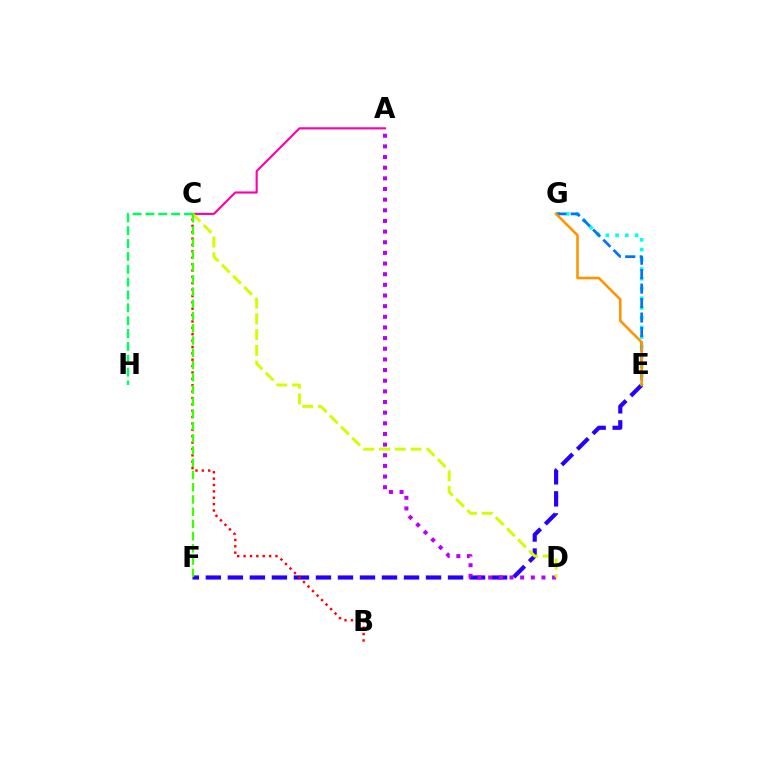{('E', 'F'): [{'color': '#2500ff', 'line_style': 'dashed', 'thickness': 2.99}], ('E', 'G'): [{'color': '#00fff6', 'line_style': 'dotted', 'thickness': 2.64}, {'color': '#0074ff', 'line_style': 'dashed', 'thickness': 1.97}, {'color': '#ff9400', 'line_style': 'solid', 'thickness': 1.86}], ('A', 'C'): [{'color': '#ff00ac', 'line_style': 'solid', 'thickness': 1.54}], ('A', 'D'): [{'color': '#b900ff', 'line_style': 'dotted', 'thickness': 2.89}], ('C', 'D'): [{'color': '#d1ff00', 'line_style': 'dashed', 'thickness': 2.14}], ('B', 'C'): [{'color': '#ff0000', 'line_style': 'dotted', 'thickness': 1.73}], ('C', 'F'): [{'color': '#3dff00', 'line_style': 'dashed', 'thickness': 1.66}], ('C', 'H'): [{'color': '#00ff5c', 'line_style': 'dashed', 'thickness': 1.75}]}